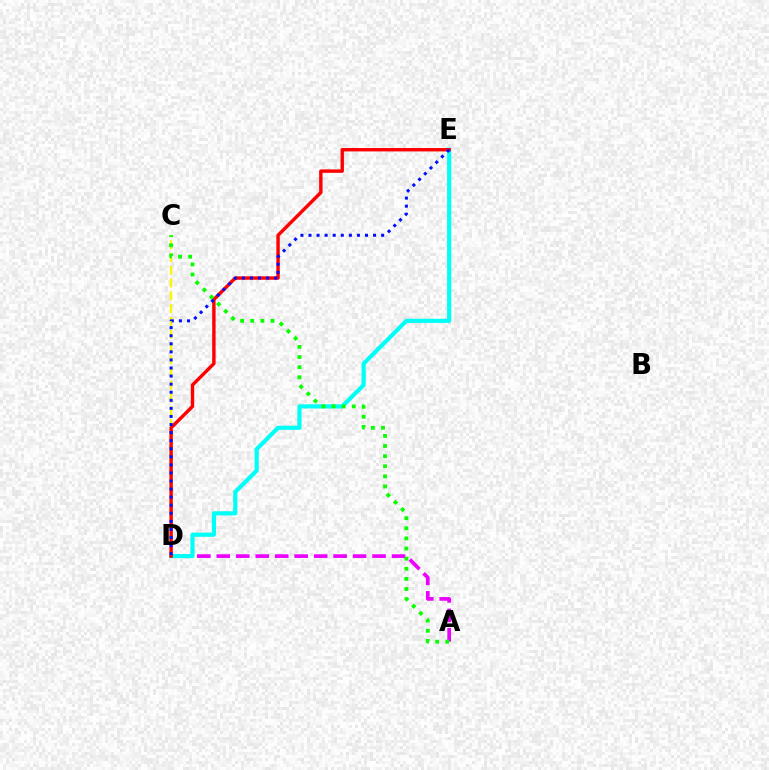{('A', 'D'): [{'color': '#ee00ff', 'line_style': 'dashed', 'thickness': 2.65}], ('D', 'E'): [{'color': '#00fff6', 'line_style': 'solid', 'thickness': 2.99}, {'color': '#ff0000', 'line_style': 'solid', 'thickness': 2.45}, {'color': '#0010ff', 'line_style': 'dotted', 'thickness': 2.19}], ('C', 'D'): [{'color': '#fcf500', 'line_style': 'dashed', 'thickness': 1.74}], ('A', 'C'): [{'color': '#08ff00', 'line_style': 'dotted', 'thickness': 2.75}]}